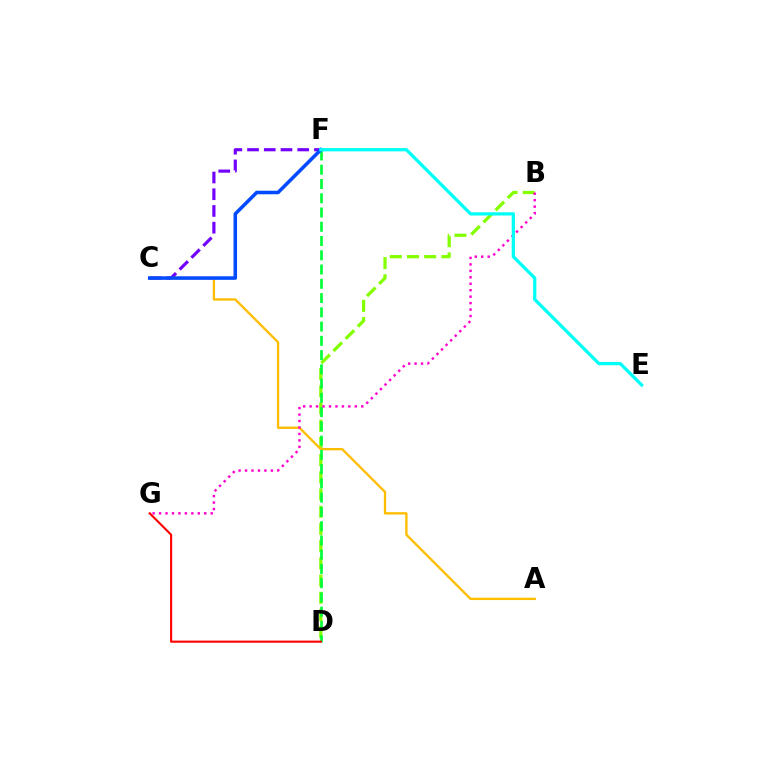{('C', 'F'): [{'color': '#7200ff', 'line_style': 'dashed', 'thickness': 2.27}, {'color': '#004bff', 'line_style': 'solid', 'thickness': 2.56}], ('B', 'D'): [{'color': '#84ff00', 'line_style': 'dashed', 'thickness': 2.34}], ('A', 'C'): [{'color': '#ffbd00', 'line_style': 'solid', 'thickness': 1.68}], ('D', 'F'): [{'color': '#00ff39', 'line_style': 'dashed', 'thickness': 1.94}], ('D', 'G'): [{'color': '#ff0000', 'line_style': 'solid', 'thickness': 1.53}], ('B', 'G'): [{'color': '#ff00cf', 'line_style': 'dotted', 'thickness': 1.75}], ('E', 'F'): [{'color': '#00fff6', 'line_style': 'solid', 'thickness': 2.35}]}